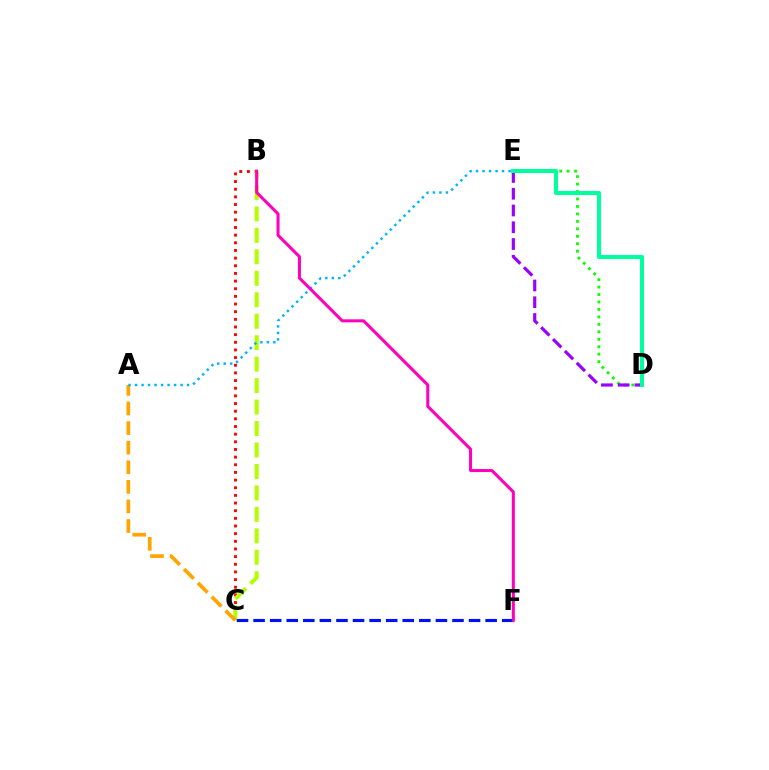{('B', 'C'): [{'color': '#ff0000', 'line_style': 'dotted', 'thickness': 2.08}, {'color': '#b3ff00', 'line_style': 'dashed', 'thickness': 2.92}], ('A', 'C'): [{'color': '#ffa500', 'line_style': 'dashed', 'thickness': 2.66}], ('D', 'E'): [{'color': '#08ff00', 'line_style': 'dotted', 'thickness': 2.03}, {'color': '#9b00ff', 'line_style': 'dashed', 'thickness': 2.28}, {'color': '#00ff9d', 'line_style': 'solid', 'thickness': 2.9}], ('A', 'E'): [{'color': '#00b5ff', 'line_style': 'dotted', 'thickness': 1.77}], ('C', 'F'): [{'color': '#0010ff', 'line_style': 'dashed', 'thickness': 2.25}], ('B', 'F'): [{'color': '#ff00bd', 'line_style': 'solid', 'thickness': 2.18}]}